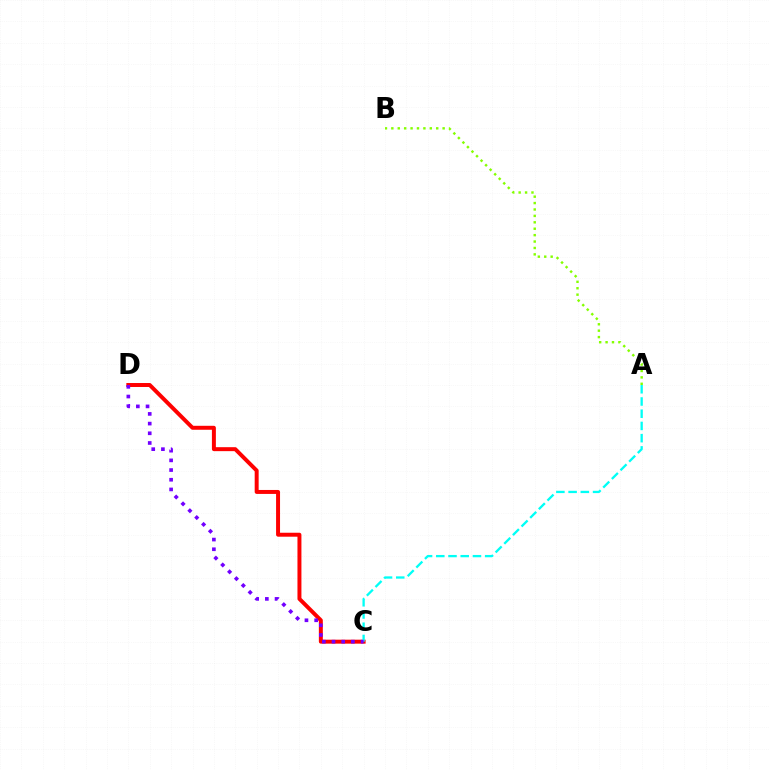{('C', 'D'): [{'color': '#ff0000', 'line_style': 'solid', 'thickness': 2.86}, {'color': '#7200ff', 'line_style': 'dotted', 'thickness': 2.63}], ('A', 'C'): [{'color': '#00fff6', 'line_style': 'dashed', 'thickness': 1.66}], ('A', 'B'): [{'color': '#84ff00', 'line_style': 'dotted', 'thickness': 1.74}]}